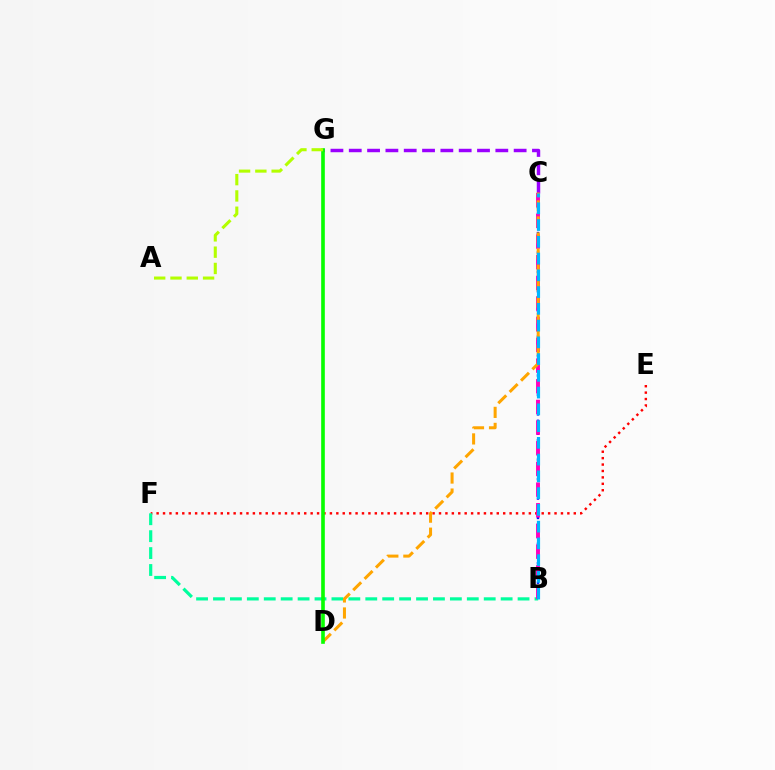{('E', 'F'): [{'color': '#ff0000', 'line_style': 'dotted', 'thickness': 1.74}], ('B', 'F'): [{'color': '#00ff9d', 'line_style': 'dashed', 'thickness': 2.3}], ('B', 'C'): [{'color': '#0010ff', 'line_style': 'dotted', 'thickness': 1.76}, {'color': '#ff00bd', 'line_style': 'dashed', 'thickness': 2.81}, {'color': '#00b5ff', 'line_style': 'dashed', 'thickness': 2.28}], ('C', 'G'): [{'color': '#9b00ff', 'line_style': 'dashed', 'thickness': 2.49}], ('C', 'D'): [{'color': '#ffa500', 'line_style': 'dashed', 'thickness': 2.18}], ('D', 'G'): [{'color': '#08ff00', 'line_style': 'solid', 'thickness': 2.62}], ('A', 'G'): [{'color': '#b3ff00', 'line_style': 'dashed', 'thickness': 2.21}]}